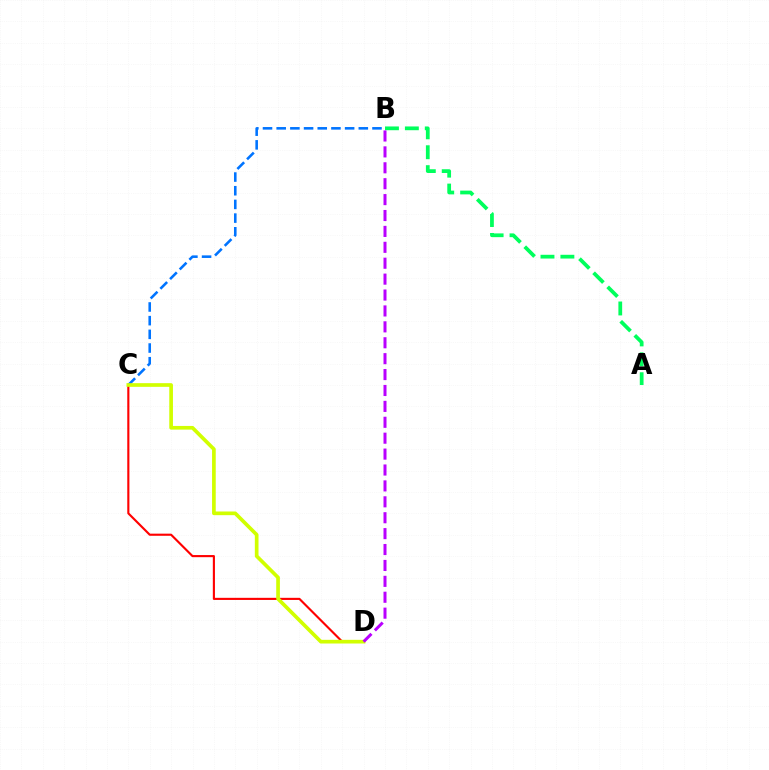{('C', 'D'): [{'color': '#ff0000', 'line_style': 'solid', 'thickness': 1.53}, {'color': '#d1ff00', 'line_style': 'solid', 'thickness': 2.65}], ('B', 'C'): [{'color': '#0074ff', 'line_style': 'dashed', 'thickness': 1.86}], ('A', 'B'): [{'color': '#00ff5c', 'line_style': 'dashed', 'thickness': 2.7}], ('B', 'D'): [{'color': '#b900ff', 'line_style': 'dashed', 'thickness': 2.16}]}